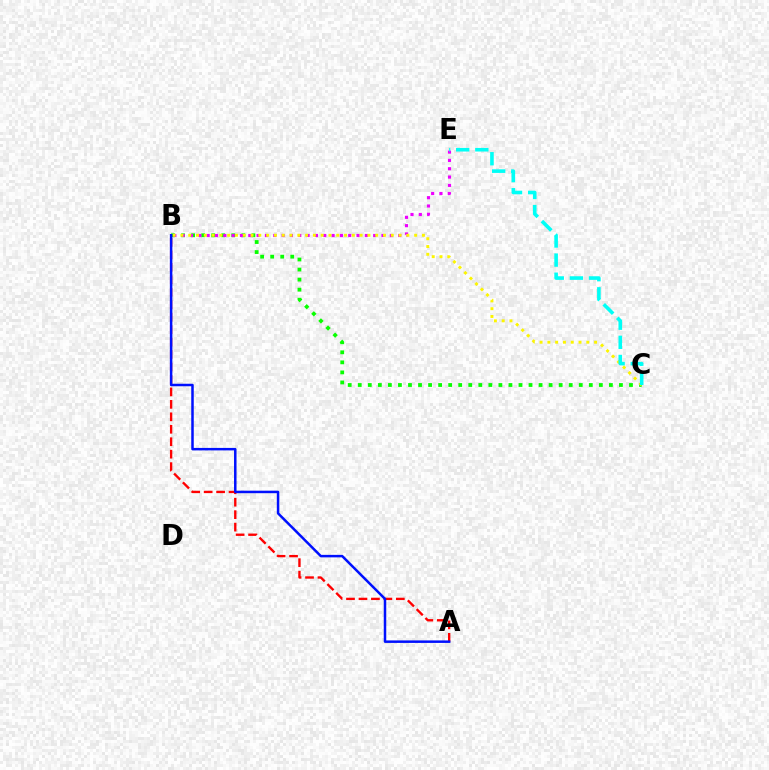{('B', 'C'): [{'color': '#08ff00', 'line_style': 'dotted', 'thickness': 2.73}, {'color': '#fcf500', 'line_style': 'dotted', 'thickness': 2.12}], ('A', 'B'): [{'color': '#ff0000', 'line_style': 'dashed', 'thickness': 1.69}, {'color': '#0010ff', 'line_style': 'solid', 'thickness': 1.8}], ('B', 'E'): [{'color': '#ee00ff', 'line_style': 'dotted', 'thickness': 2.26}], ('C', 'E'): [{'color': '#00fff6', 'line_style': 'dashed', 'thickness': 2.6}]}